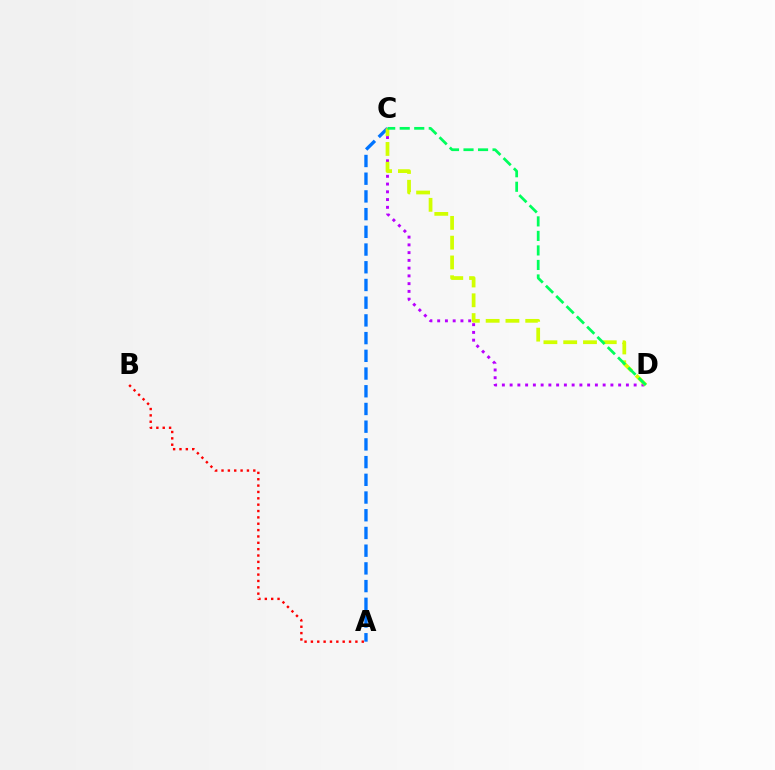{('A', 'C'): [{'color': '#0074ff', 'line_style': 'dashed', 'thickness': 2.41}], ('C', 'D'): [{'color': '#b900ff', 'line_style': 'dotted', 'thickness': 2.11}, {'color': '#d1ff00', 'line_style': 'dashed', 'thickness': 2.69}, {'color': '#00ff5c', 'line_style': 'dashed', 'thickness': 1.97}], ('A', 'B'): [{'color': '#ff0000', 'line_style': 'dotted', 'thickness': 1.73}]}